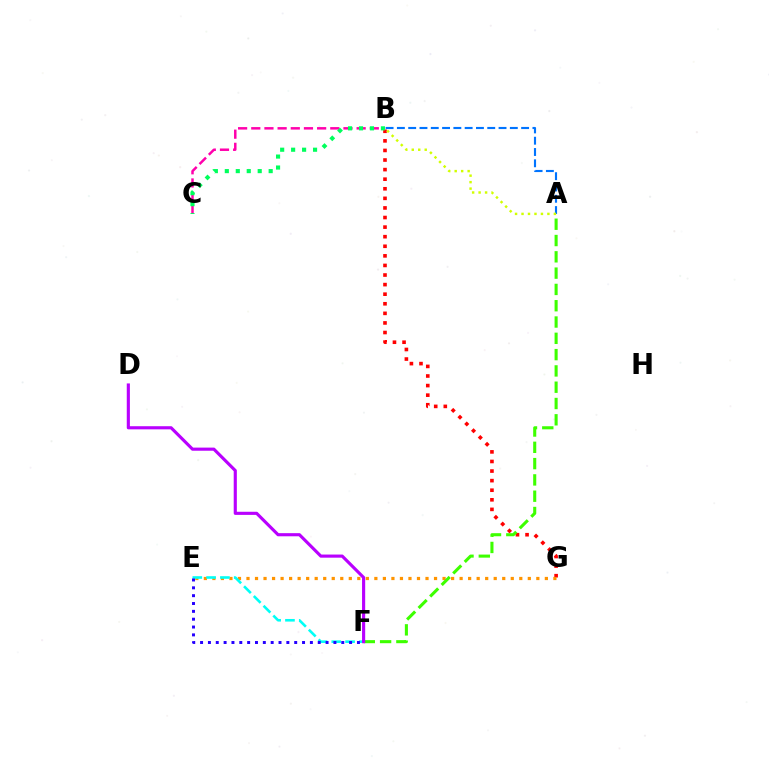{('B', 'G'): [{'color': '#ff0000', 'line_style': 'dotted', 'thickness': 2.6}], ('B', 'C'): [{'color': '#ff00ac', 'line_style': 'dashed', 'thickness': 1.79}, {'color': '#00ff5c', 'line_style': 'dotted', 'thickness': 2.98}], ('A', 'B'): [{'color': '#0074ff', 'line_style': 'dashed', 'thickness': 1.53}, {'color': '#d1ff00', 'line_style': 'dotted', 'thickness': 1.76}], ('E', 'G'): [{'color': '#ff9400', 'line_style': 'dotted', 'thickness': 2.32}], ('A', 'F'): [{'color': '#3dff00', 'line_style': 'dashed', 'thickness': 2.21}], ('E', 'F'): [{'color': '#00fff6', 'line_style': 'dashed', 'thickness': 1.87}, {'color': '#2500ff', 'line_style': 'dotted', 'thickness': 2.13}], ('D', 'F'): [{'color': '#b900ff', 'line_style': 'solid', 'thickness': 2.26}]}